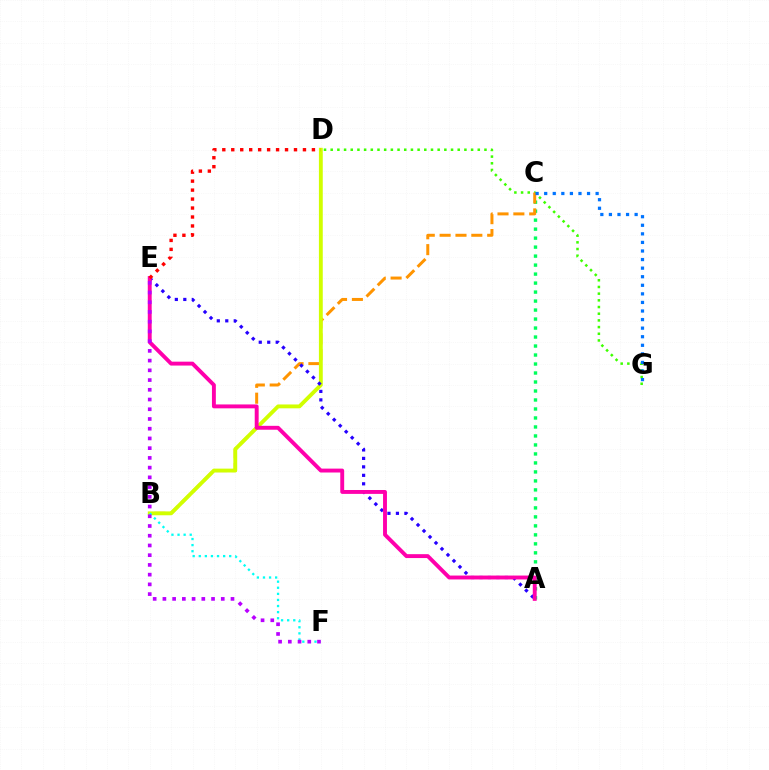{('A', 'C'): [{'color': '#00ff5c', 'line_style': 'dotted', 'thickness': 2.44}], ('D', 'G'): [{'color': '#3dff00', 'line_style': 'dotted', 'thickness': 1.82}], ('B', 'C'): [{'color': '#ff9400', 'line_style': 'dashed', 'thickness': 2.15}], ('B', 'D'): [{'color': '#d1ff00', 'line_style': 'solid', 'thickness': 2.77}], ('B', 'F'): [{'color': '#00fff6', 'line_style': 'dotted', 'thickness': 1.65}], ('A', 'E'): [{'color': '#2500ff', 'line_style': 'dotted', 'thickness': 2.3}, {'color': '#ff00ac', 'line_style': 'solid', 'thickness': 2.8}], ('C', 'G'): [{'color': '#0074ff', 'line_style': 'dotted', 'thickness': 2.33}], ('D', 'E'): [{'color': '#ff0000', 'line_style': 'dotted', 'thickness': 2.43}], ('E', 'F'): [{'color': '#b900ff', 'line_style': 'dotted', 'thickness': 2.64}]}